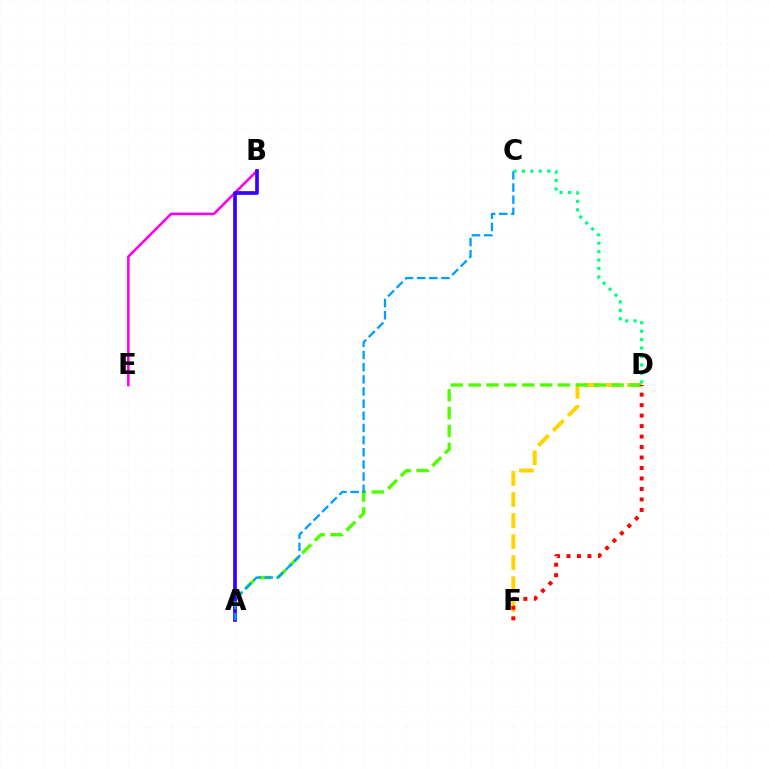{('D', 'F'): [{'color': '#ffd500', 'line_style': 'dashed', 'thickness': 2.86}, {'color': '#ff0000', 'line_style': 'dotted', 'thickness': 2.85}], ('B', 'E'): [{'color': '#ff00ed', 'line_style': 'solid', 'thickness': 1.86}], ('A', 'D'): [{'color': '#4fff00', 'line_style': 'dashed', 'thickness': 2.43}], ('A', 'B'): [{'color': '#3700ff', 'line_style': 'solid', 'thickness': 2.66}], ('A', 'C'): [{'color': '#009eff', 'line_style': 'dashed', 'thickness': 1.65}], ('C', 'D'): [{'color': '#00ff86', 'line_style': 'dotted', 'thickness': 2.29}]}